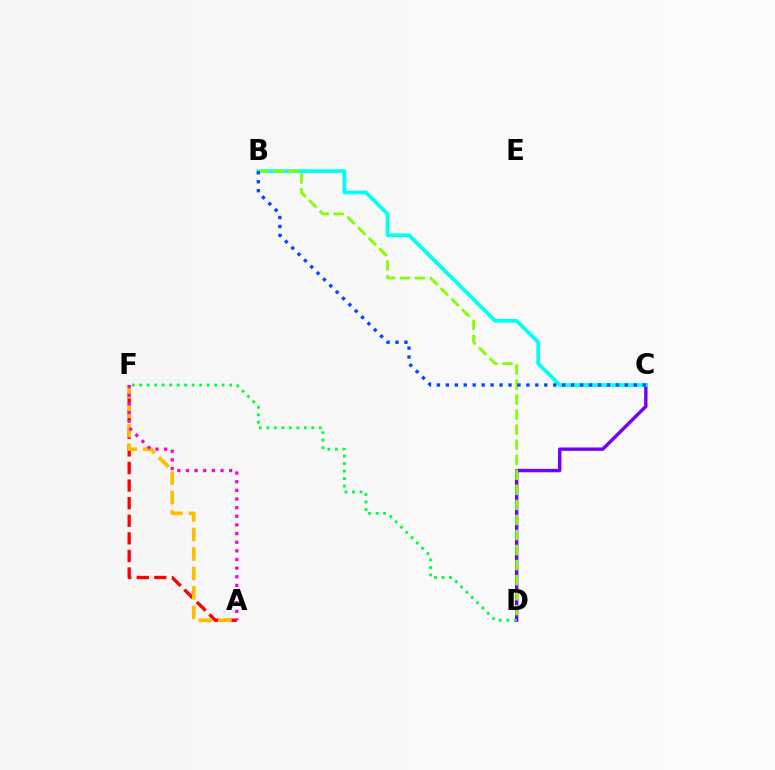{('A', 'F'): [{'color': '#ff0000', 'line_style': 'dashed', 'thickness': 2.39}, {'color': '#ffbd00', 'line_style': 'dashed', 'thickness': 2.64}, {'color': '#ff00cf', 'line_style': 'dotted', 'thickness': 2.35}], ('C', 'D'): [{'color': '#7200ff', 'line_style': 'solid', 'thickness': 2.45}], ('D', 'F'): [{'color': '#00ff39', 'line_style': 'dotted', 'thickness': 2.04}], ('B', 'C'): [{'color': '#00fff6', 'line_style': 'solid', 'thickness': 2.69}, {'color': '#004bff', 'line_style': 'dotted', 'thickness': 2.43}], ('B', 'D'): [{'color': '#84ff00', 'line_style': 'dashed', 'thickness': 2.04}]}